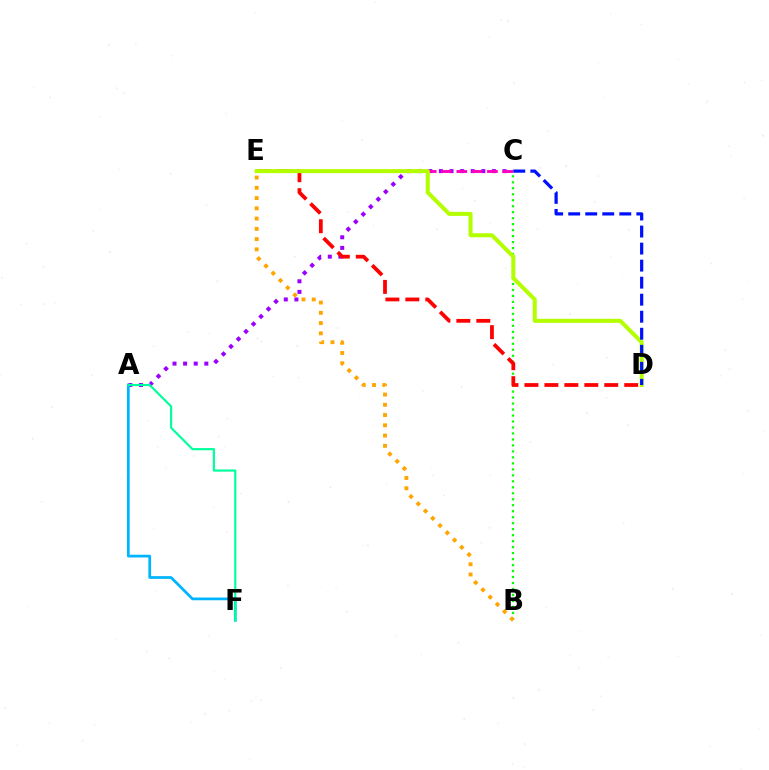{('A', 'C'): [{'color': '#9b00ff', 'line_style': 'dotted', 'thickness': 2.88}], ('B', 'C'): [{'color': '#08ff00', 'line_style': 'dotted', 'thickness': 1.62}], ('C', 'E'): [{'color': '#ff00bd', 'line_style': 'dashed', 'thickness': 2.08}], ('D', 'E'): [{'color': '#ff0000', 'line_style': 'dashed', 'thickness': 2.71}, {'color': '#b3ff00', 'line_style': 'solid', 'thickness': 2.9}], ('B', 'E'): [{'color': '#ffa500', 'line_style': 'dotted', 'thickness': 2.79}], ('A', 'F'): [{'color': '#00b5ff', 'line_style': 'solid', 'thickness': 1.97}, {'color': '#00ff9d', 'line_style': 'solid', 'thickness': 1.57}], ('C', 'D'): [{'color': '#0010ff', 'line_style': 'dashed', 'thickness': 2.31}]}